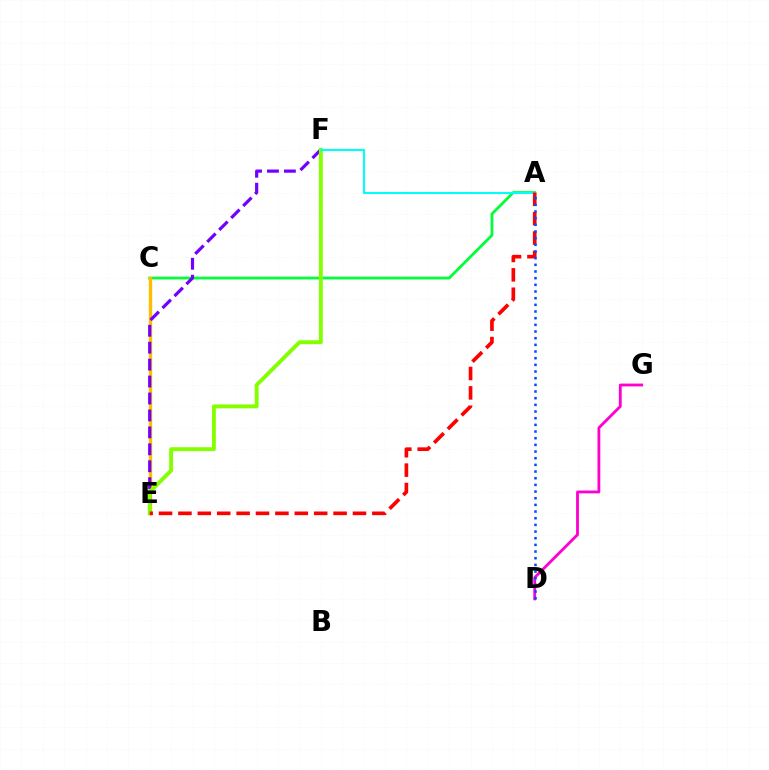{('A', 'C'): [{'color': '#00ff39', 'line_style': 'solid', 'thickness': 2.0}], ('C', 'E'): [{'color': '#ffbd00', 'line_style': 'solid', 'thickness': 2.42}], ('E', 'F'): [{'color': '#7200ff', 'line_style': 'dashed', 'thickness': 2.3}, {'color': '#84ff00', 'line_style': 'solid', 'thickness': 2.81}], ('A', 'F'): [{'color': '#00fff6', 'line_style': 'solid', 'thickness': 1.5}], ('D', 'G'): [{'color': '#ff00cf', 'line_style': 'solid', 'thickness': 2.04}], ('A', 'E'): [{'color': '#ff0000', 'line_style': 'dashed', 'thickness': 2.63}], ('A', 'D'): [{'color': '#004bff', 'line_style': 'dotted', 'thickness': 1.81}]}